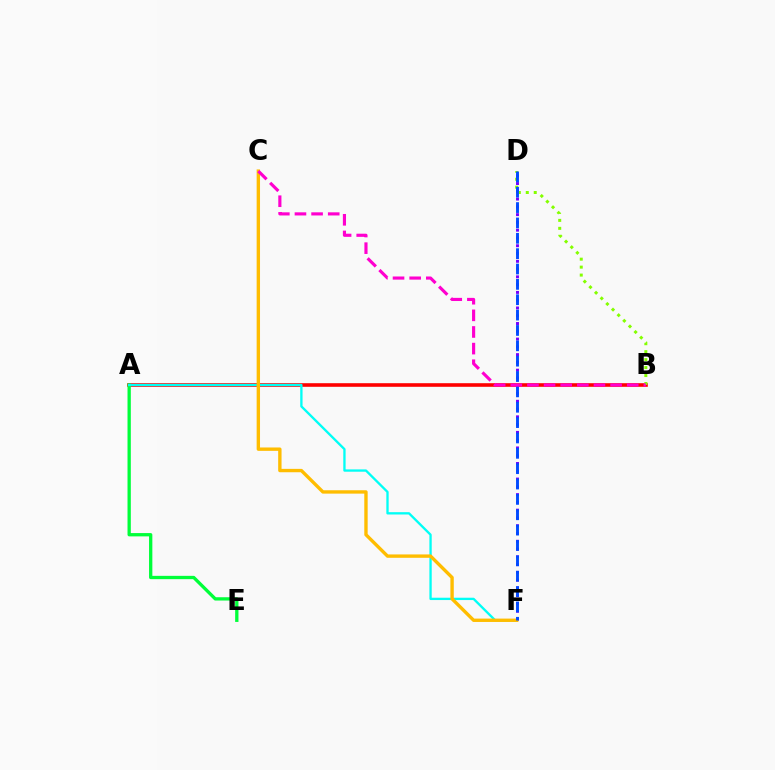{('A', 'B'): [{'color': '#ff0000', 'line_style': 'solid', 'thickness': 2.6}], ('A', 'E'): [{'color': '#00ff39', 'line_style': 'solid', 'thickness': 2.38}], ('D', 'F'): [{'color': '#7200ff', 'line_style': 'dotted', 'thickness': 2.11}, {'color': '#004bff', 'line_style': 'dashed', 'thickness': 2.09}], ('A', 'F'): [{'color': '#00fff6', 'line_style': 'solid', 'thickness': 1.67}], ('C', 'F'): [{'color': '#ffbd00', 'line_style': 'solid', 'thickness': 2.43}], ('B', 'D'): [{'color': '#84ff00', 'line_style': 'dotted', 'thickness': 2.16}], ('B', 'C'): [{'color': '#ff00cf', 'line_style': 'dashed', 'thickness': 2.26}]}